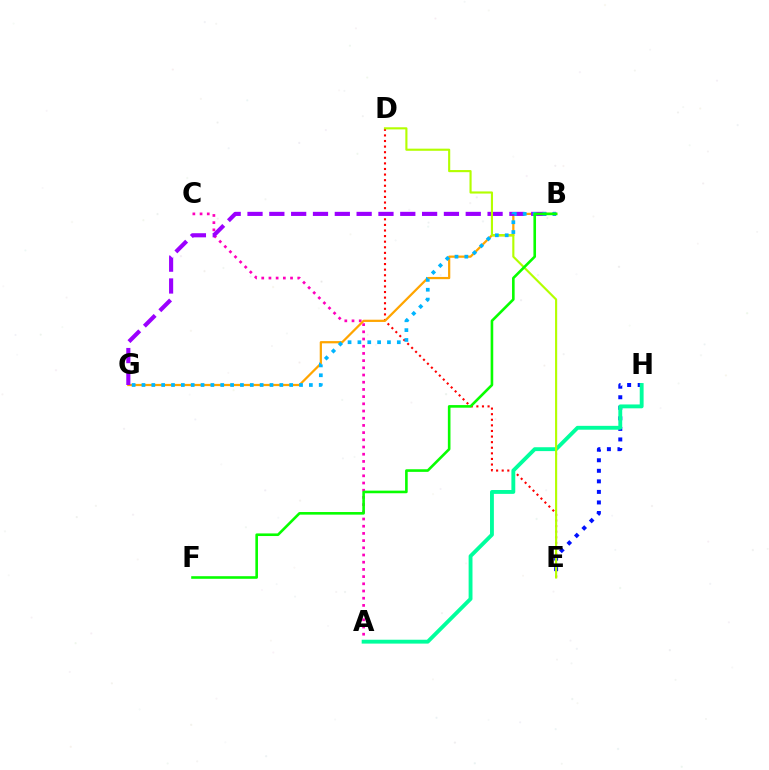{('A', 'C'): [{'color': '#ff00bd', 'line_style': 'dotted', 'thickness': 1.96}], ('D', 'E'): [{'color': '#ff0000', 'line_style': 'dotted', 'thickness': 1.52}, {'color': '#b3ff00', 'line_style': 'solid', 'thickness': 1.54}], ('E', 'H'): [{'color': '#0010ff', 'line_style': 'dotted', 'thickness': 2.87}], ('A', 'H'): [{'color': '#00ff9d', 'line_style': 'solid', 'thickness': 2.78}], ('B', 'G'): [{'color': '#ffa500', 'line_style': 'solid', 'thickness': 1.61}, {'color': '#9b00ff', 'line_style': 'dashed', 'thickness': 2.96}, {'color': '#00b5ff', 'line_style': 'dotted', 'thickness': 2.68}], ('B', 'F'): [{'color': '#08ff00', 'line_style': 'solid', 'thickness': 1.88}]}